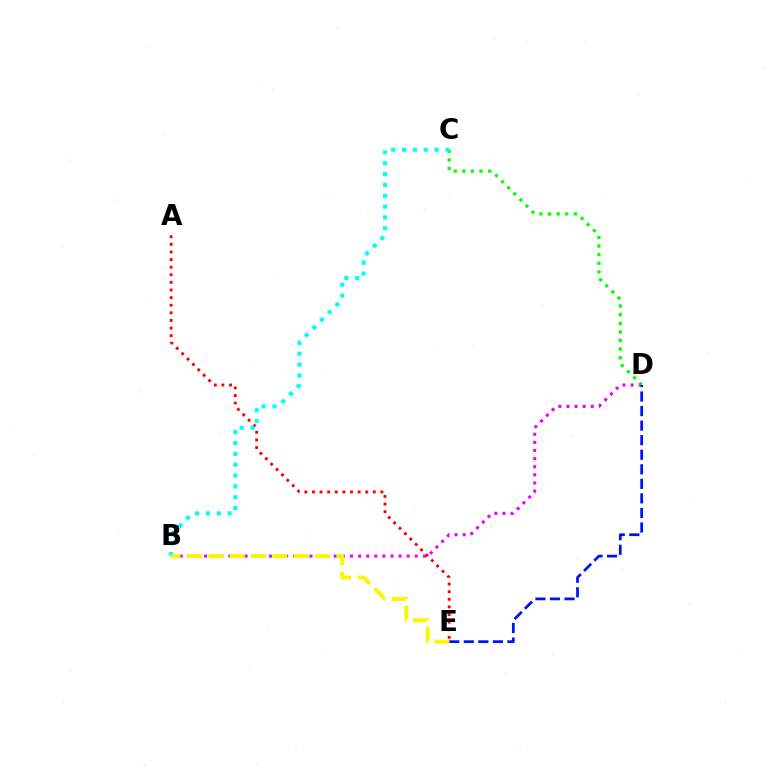{('B', 'D'): [{'color': '#ee00ff', 'line_style': 'dotted', 'thickness': 2.2}], ('A', 'E'): [{'color': '#ff0000', 'line_style': 'dotted', 'thickness': 2.07}], ('C', 'D'): [{'color': '#08ff00', 'line_style': 'dotted', 'thickness': 2.34}], ('D', 'E'): [{'color': '#0010ff', 'line_style': 'dashed', 'thickness': 1.98}], ('B', 'C'): [{'color': '#00fff6', 'line_style': 'dotted', 'thickness': 2.95}], ('B', 'E'): [{'color': '#fcf500', 'line_style': 'dashed', 'thickness': 2.9}]}